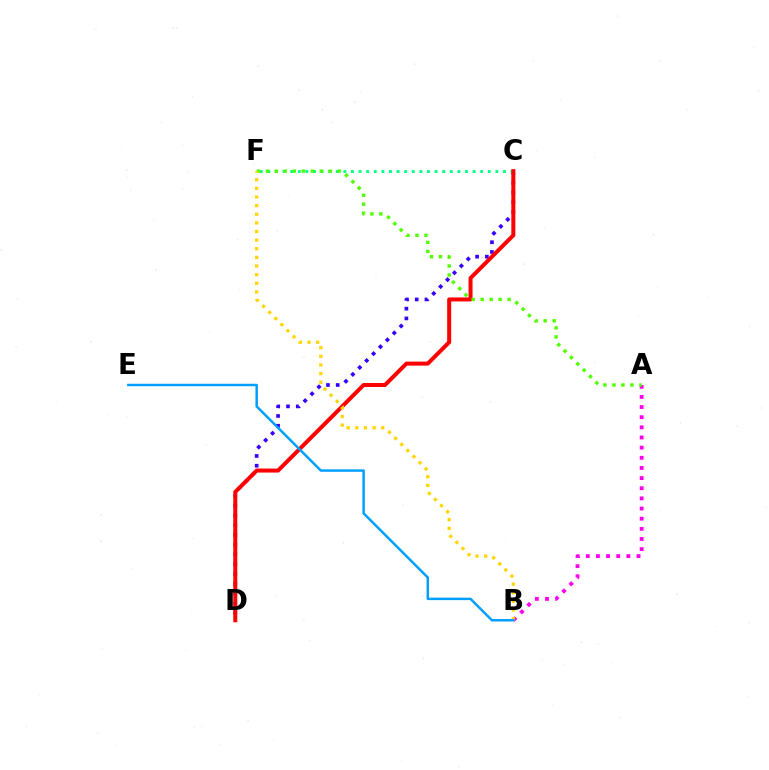{('C', 'D'): [{'color': '#3700ff', 'line_style': 'dotted', 'thickness': 2.65}, {'color': '#ff0000', 'line_style': 'solid', 'thickness': 2.88}], ('C', 'F'): [{'color': '#00ff86', 'line_style': 'dotted', 'thickness': 2.06}], ('A', 'B'): [{'color': '#ff00ed', 'line_style': 'dotted', 'thickness': 2.76}], ('A', 'F'): [{'color': '#4fff00', 'line_style': 'dotted', 'thickness': 2.44}], ('B', 'F'): [{'color': '#ffd500', 'line_style': 'dotted', 'thickness': 2.34}], ('B', 'E'): [{'color': '#009eff', 'line_style': 'solid', 'thickness': 1.77}]}